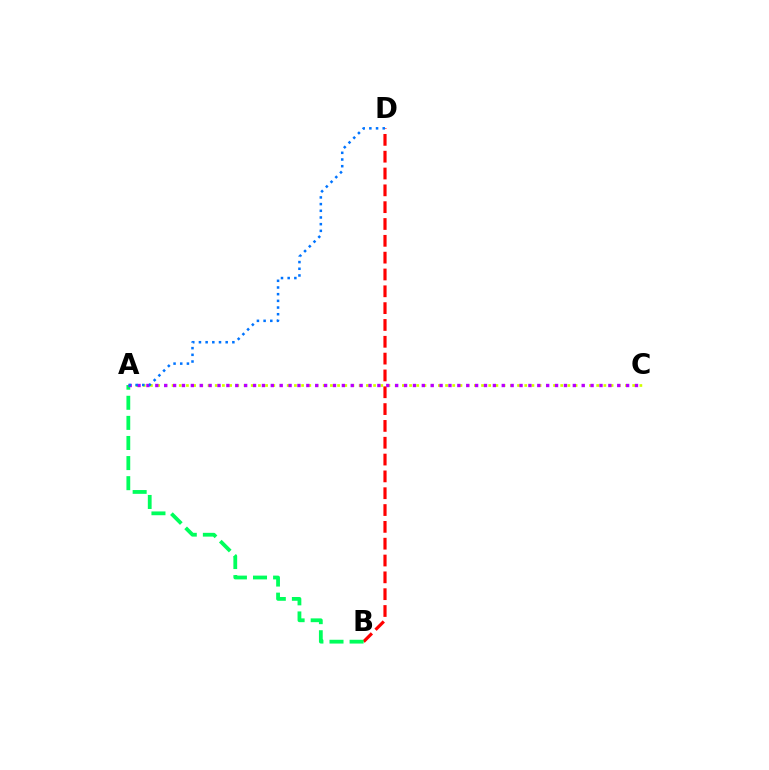{('B', 'D'): [{'color': '#ff0000', 'line_style': 'dashed', 'thickness': 2.29}], ('A', 'C'): [{'color': '#d1ff00', 'line_style': 'dotted', 'thickness': 1.96}, {'color': '#b900ff', 'line_style': 'dotted', 'thickness': 2.41}], ('A', 'B'): [{'color': '#00ff5c', 'line_style': 'dashed', 'thickness': 2.73}], ('A', 'D'): [{'color': '#0074ff', 'line_style': 'dotted', 'thickness': 1.82}]}